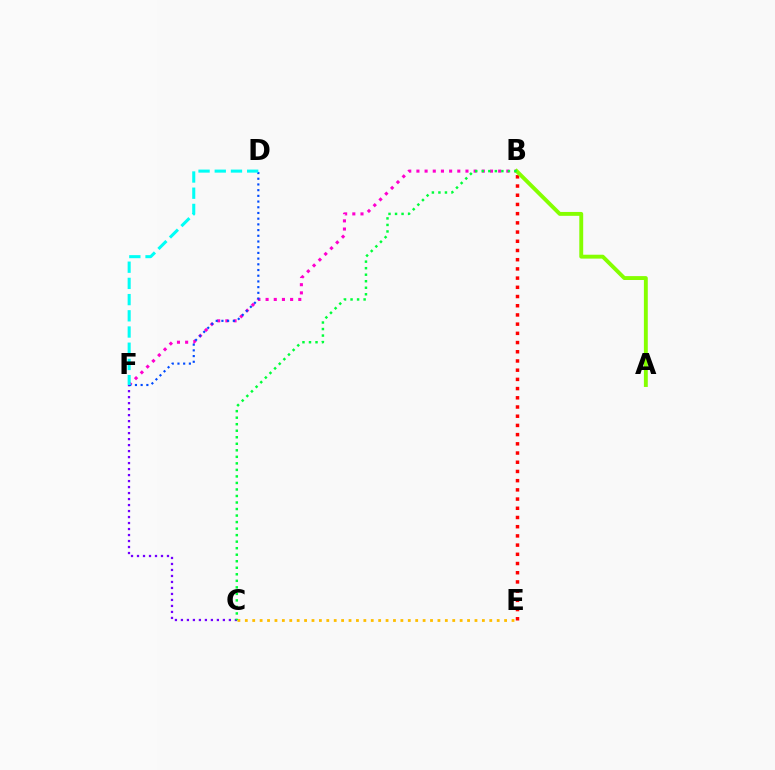{('B', 'F'): [{'color': '#ff00cf', 'line_style': 'dotted', 'thickness': 2.22}], ('C', 'F'): [{'color': '#7200ff', 'line_style': 'dotted', 'thickness': 1.63}], ('D', 'F'): [{'color': '#004bff', 'line_style': 'dotted', 'thickness': 1.55}, {'color': '#00fff6', 'line_style': 'dashed', 'thickness': 2.2}], ('C', 'E'): [{'color': '#ffbd00', 'line_style': 'dotted', 'thickness': 2.01}], ('B', 'E'): [{'color': '#ff0000', 'line_style': 'dotted', 'thickness': 2.5}], ('A', 'B'): [{'color': '#84ff00', 'line_style': 'solid', 'thickness': 2.8}], ('B', 'C'): [{'color': '#00ff39', 'line_style': 'dotted', 'thickness': 1.77}]}